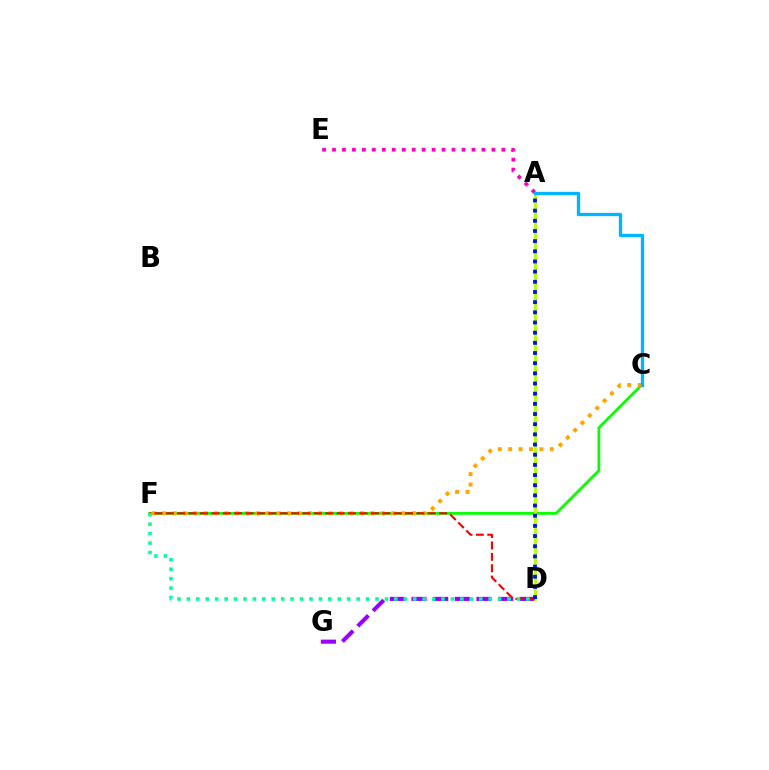{('C', 'F'): [{'color': '#08ff00', 'line_style': 'solid', 'thickness': 2.03}, {'color': '#ffa500', 'line_style': 'dotted', 'thickness': 2.83}], ('D', 'G'): [{'color': '#9b00ff', 'line_style': 'dashed', 'thickness': 2.94}], ('A', 'D'): [{'color': '#b3ff00', 'line_style': 'solid', 'thickness': 2.04}, {'color': '#0010ff', 'line_style': 'dotted', 'thickness': 2.76}], ('D', 'F'): [{'color': '#ff0000', 'line_style': 'dashed', 'thickness': 1.55}, {'color': '#00ff9d', 'line_style': 'dotted', 'thickness': 2.56}], ('A', 'E'): [{'color': '#ff00bd', 'line_style': 'dotted', 'thickness': 2.71}], ('A', 'C'): [{'color': '#00b5ff', 'line_style': 'solid', 'thickness': 2.39}]}